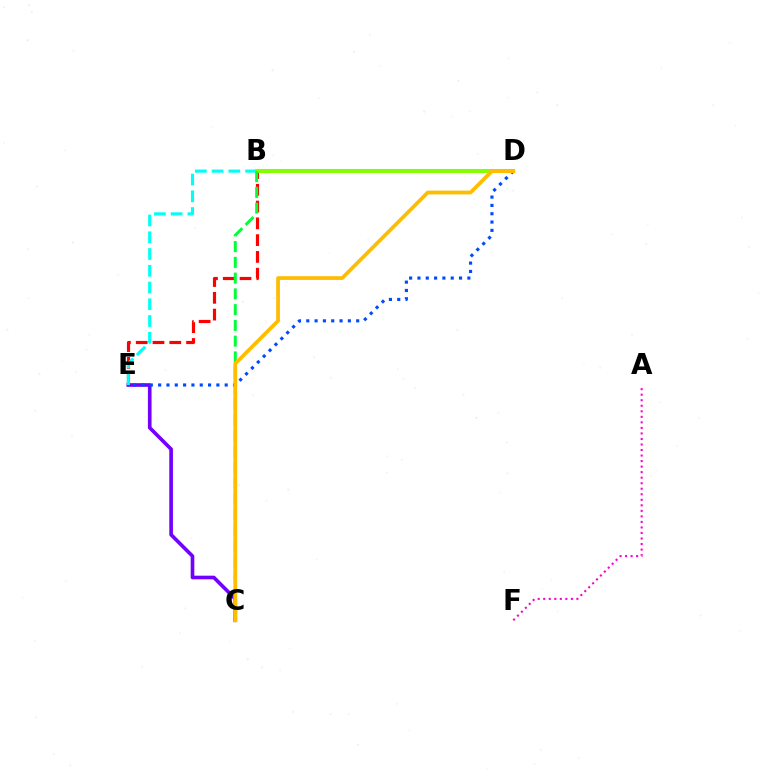{('C', 'E'): [{'color': '#7200ff', 'line_style': 'solid', 'thickness': 2.62}], ('B', 'E'): [{'color': '#ff0000', 'line_style': 'dashed', 'thickness': 2.28}, {'color': '#00fff6', 'line_style': 'dashed', 'thickness': 2.28}], ('A', 'F'): [{'color': '#ff00cf', 'line_style': 'dotted', 'thickness': 1.5}], ('B', 'D'): [{'color': '#84ff00', 'line_style': 'solid', 'thickness': 2.91}], ('B', 'C'): [{'color': '#00ff39', 'line_style': 'dashed', 'thickness': 2.14}], ('D', 'E'): [{'color': '#004bff', 'line_style': 'dotted', 'thickness': 2.26}], ('C', 'D'): [{'color': '#ffbd00', 'line_style': 'solid', 'thickness': 2.72}]}